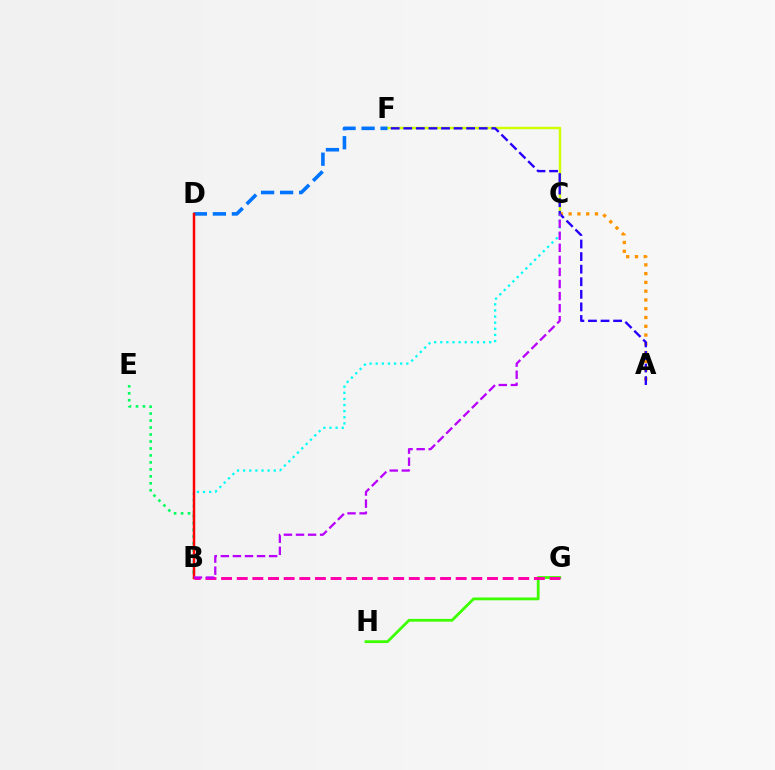{('C', 'F'): [{'color': '#d1ff00', 'line_style': 'solid', 'thickness': 1.77}], ('D', 'F'): [{'color': '#0074ff', 'line_style': 'dashed', 'thickness': 2.58}], ('G', 'H'): [{'color': '#3dff00', 'line_style': 'solid', 'thickness': 2.01}], ('B', 'G'): [{'color': '#ff00ac', 'line_style': 'dashed', 'thickness': 2.12}], ('A', 'C'): [{'color': '#ff9400', 'line_style': 'dotted', 'thickness': 2.38}], ('A', 'F'): [{'color': '#2500ff', 'line_style': 'dashed', 'thickness': 1.71}], ('B', 'E'): [{'color': '#00ff5c', 'line_style': 'dotted', 'thickness': 1.89}], ('B', 'C'): [{'color': '#00fff6', 'line_style': 'dotted', 'thickness': 1.66}, {'color': '#b900ff', 'line_style': 'dashed', 'thickness': 1.64}], ('B', 'D'): [{'color': '#ff0000', 'line_style': 'solid', 'thickness': 1.78}]}